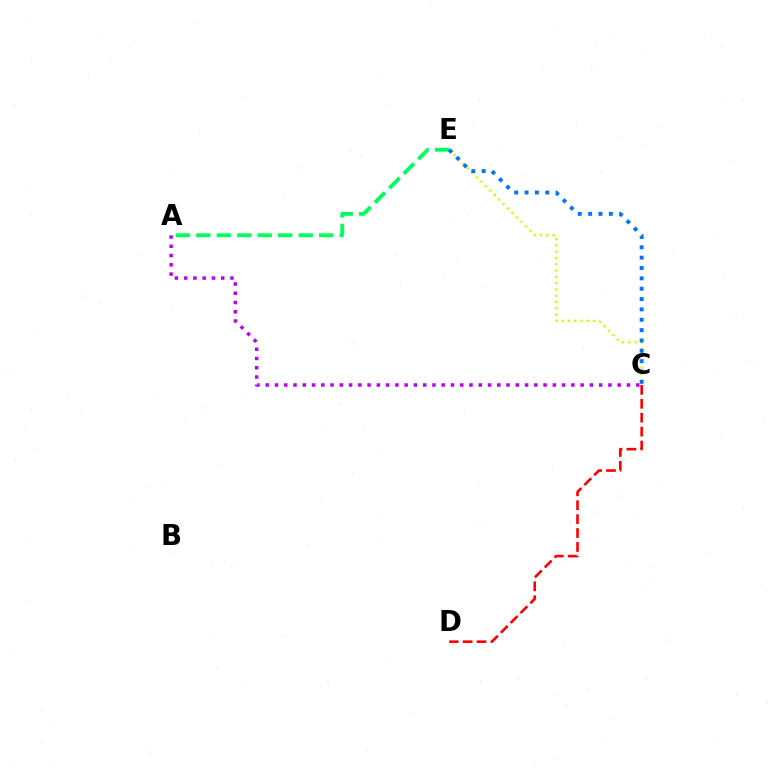{('C', 'D'): [{'color': '#ff0000', 'line_style': 'dashed', 'thickness': 1.89}], ('A', 'E'): [{'color': '#00ff5c', 'line_style': 'dashed', 'thickness': 2.78}], ('A', 'C'): [{'color': '#b900ff', 'line_style': 'dotted', 'thickness': 2.52}], ('C', 'E'): [{'color': '#d1ff00', 'line_style': 'dotted', 'thickness': 1.71}, {'color': '#0074ff', 'line_style': 'dotted', 'thickness': 2.81}]}